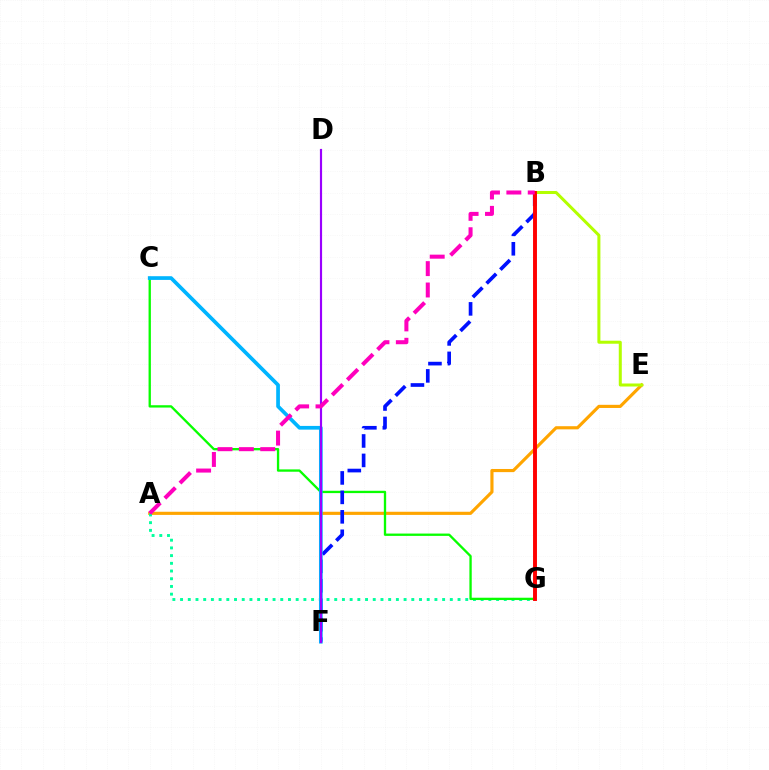{('A', 'E'): [{'color': '#ffa500', 'line_style': 'solid', 'thickness': 2.27}], ('A', 'G'): [{'color': '#00ff9d', 'line_style': 'dotted', 'thickness': 2.09}], ('C', 'G'): [{'color': '#08ff00', 'line_style': 'solid', 'thickness': 1.67}], ('B', 'F'): [{'color': '#0010ff', 'line_style': 'dashed', 'thickness': 2.64}], ('C', 'F'): [{'color': '#00b5ff', 'line_style': 'solid', 'thickness': 2.67}], ('B', 'E'): [{'color': '#b3ff00', 'line_style': 'solid', 'thickness': 2.18}], ('B', 'G'): [{'color': '#ff0000', 'line_style': 'solid', 'thickness': 2.82}], ('D', 'F'): [{'color': '#9b00ff', 'line_style': 'solid', 'thickness': 1.57}], ('A', 'B'): [{'color': '#ff00bd', 'line_style': 'dashed', 'thickness': 2.9}]}